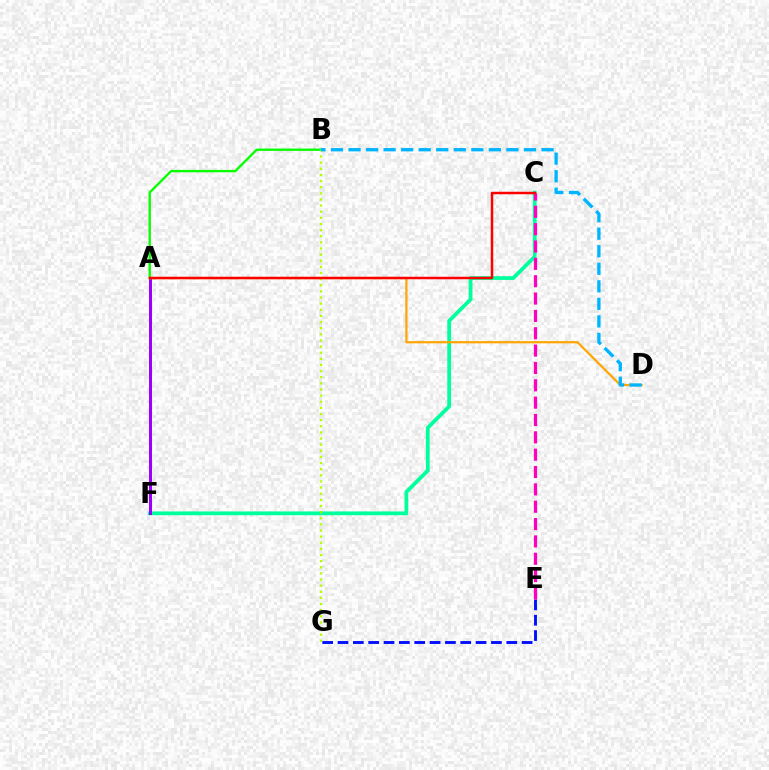{('C', 'F'): [{'color': '#00ff9d', 'line_style': 'solid', 'thickness': 2.72}], ('A', 'F'): [{'color': '#9b00ff', 'line_style': 'solid', 'thickness': 2.16}], ('A', 'B'): [{'color': '#08ff00', 'line_style': 'solid', 'thickness': 1.7}], ('E', 'G'): [{'color': '#0010ff', 'line_style': 'dashed', 'thickness': 2.08}], ('A', 'D'): [{'color': '#ffa500', 'line_style': 'solid', 'thickness': 1.59}], ('B', 'G'): [{'color': '#b3ff00', 'line_style': 'dotted', 'thickness': 1.67}], ('C', 'E'): [{'color': '#ff00bd', 'line_style': 'dashed', 'thickness': 2.36}], ('B', 'D'): [{'color': '#00b5ff', 'line_style': 'dashed', 'thickness': 2.38}], ('A', 'C'): [{'color': '#ff0000', 'line_style': 'solid', 'thickness': 1.79}]}